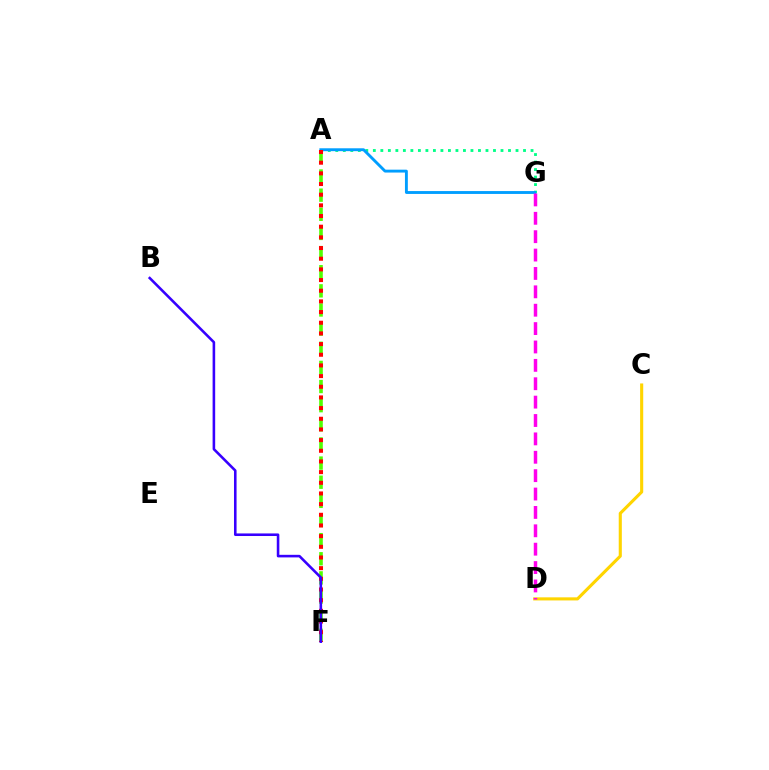{('A', 'G'): [{'color': '#00ff86', 'line_style': 'dotted', 'thickness': 2.04}, {'color': '#009eff', 'line_style': 'solid', 'thickness': 2.07}], ('C', 'D'): [{'color': '#ffd500', 'line_style': 'solid', 'thickness': 2.23}], ('A', 'F'): [{'color': '#4fff00', 'line_style': 'dashed', 'thickness': 2.6}, {'color': '#ff0000', 'line_style': 'dotted', 'thickness': 2.9}], ('D', 'G'): [{'color': '#ff00ed', 'line_style': 'dashed', 'thickness': 2.5}], ('B', 'F'): [{'color': '#3700ff', 'line_style': 'solid', 'thickness': 1.86}]}